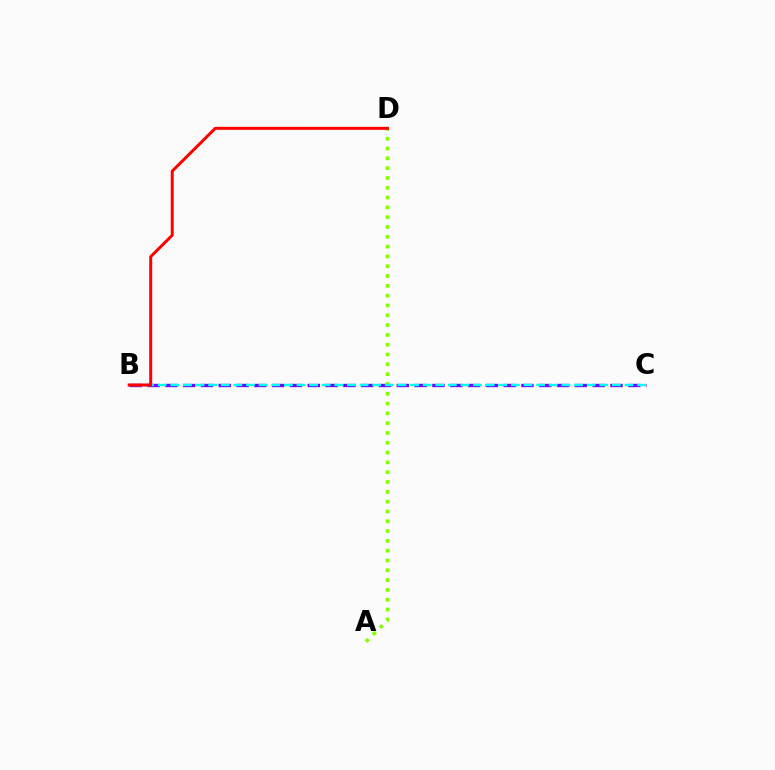{('B', 'C'): [{'color': '#7200ff', 'line_style': 'dashed', 'thickness': 2.42}, {'color': '#00fff6', 'line_style': 'dashed', 'thickness': 1.71}], ('A', 'D'): [{'color': '#84ff00', 'line_style': 'dotted', 'thickness': 2.67}], ('B', 'D'): [{'color': '#ff0000', 'line_style': 'solid', 'thickness': 2.15}]}